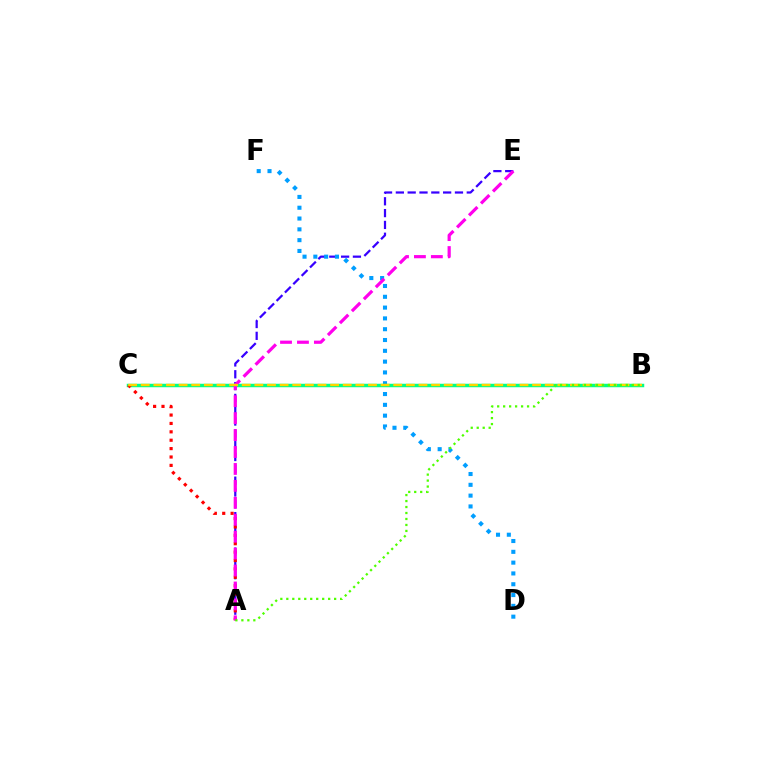{('A', 'E'): [{'color': '#3700ff', 'line_style': 'dashed', 'thickness': 1.61}, {'color': '#ff00ed', 'line_style': 'dashed', 'thickness': 2.3}], ('D', 'F'): [{'color': '#009eff', 'line_style': 'dotted', 'thickness': 2.94}], ('B', 'C'): [{'color': '#00ff86', 'line_style': 'solid', 'thickness': 2.5}, {'color': '#ffd500', 'line_style': 'dashed', 'thickness': 1.72}], ('A', 'C'): [{'color': '#ff0000', 'line_style': 'dotted', 'thickness': 2.28}], ('A', 'B'): [{'color': '#4fff00', 'line_style': 'dotted', 'thickness': 1.62}]}